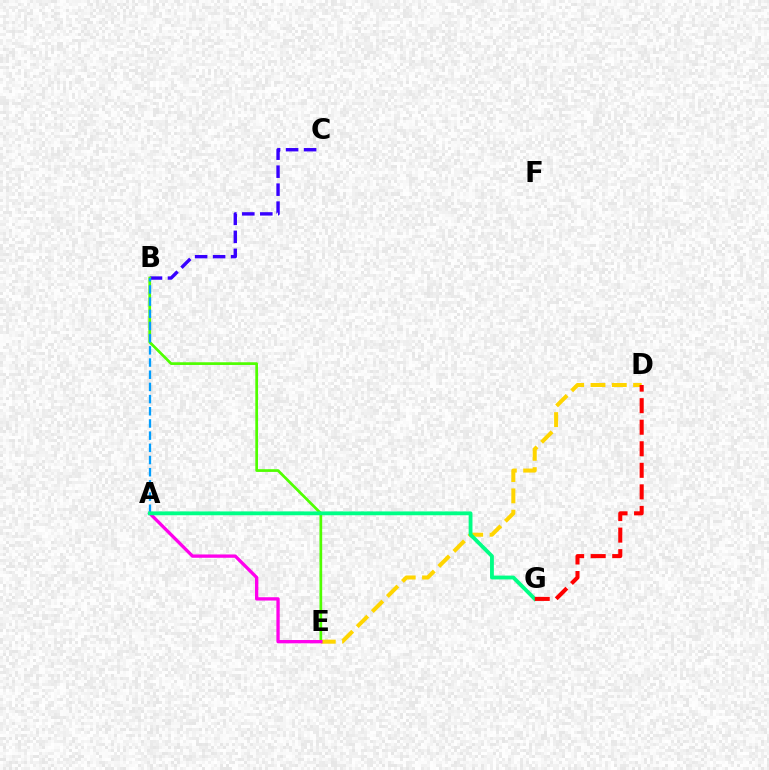{('D', 'E'): [{'color': '#ffd500', 'line_style': 'dashed', 'thickness': 2.89}], ('B', 'C'): [{'color': '#3700ff', 'line_style': 'dashed', 'thickness': 2.44}], ('B', 'E'): [{'color': '#4fff00', 'line_style': 'solid', 'thickness': 1.95}], ('A', 'B'): [{'color': '#009eff', 'line_style': 'dashed', 'thickness': 1.66}], ('A', 'E'): [{'color': '#ff00ed', 'line_style': 'solid', 'thickness': 2.39}], ('A', 'G'): [{'color': '#00ff86', 'line_style': 'solid', 'thickness': 2.76}], ('D', 'G'): [{'color': '#ff0000', 'line_style': 'dashed', 'thickness': 2.93}]}